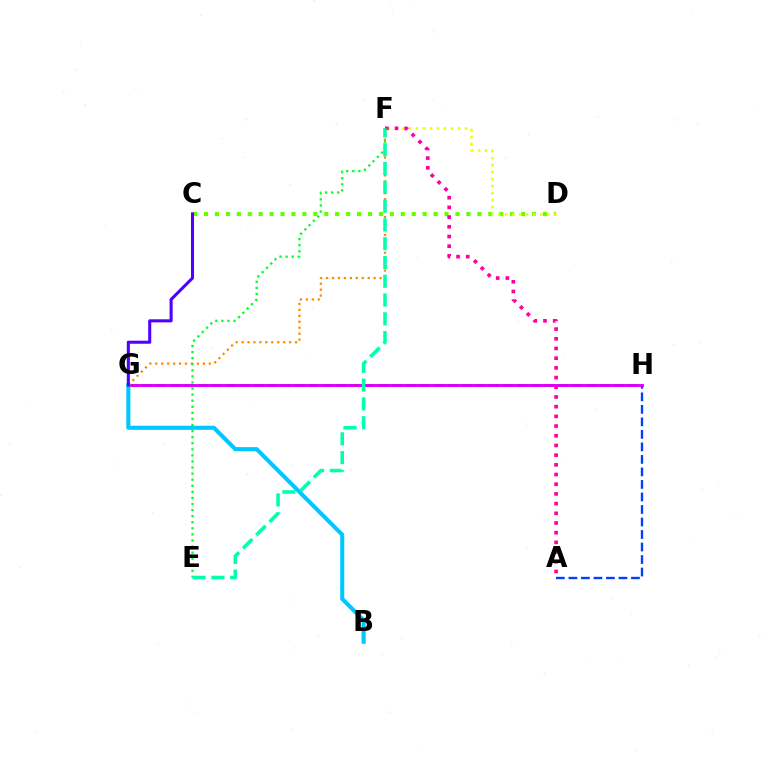{('G', 'H'): [{'color': '#ff0000', 'line_style': 'dashed', 'thickness': 1.88}, {'color': '#d600ff', 'line_style': 'solid', 'thickness': 2.06}], ('C', 'D'): [{'color': '#66ff00', 'line_style': 'dotted', 'thickness': 2.97}], ('A', 'H'): [{'color': '#003fff', 'line_style': 'dashed', 'thickness': 1.7}], ('D', 'F'): [{'color': '#eeff00', 'line_style': 'dotted', 'thickness': 1.9}], ('B', 'G'): [{'color': '#00c7ff', 'line_style': 'solid', 'thickness': 2.94}], ('F', 'G'): [{'color': '#ff8800', 'line_style': 'dotted', 'thickness': 1.62}], ('E', 'F'): [{'color': '#00ff27', 'line_style': 'dotted', 'thickness': 1.65}, {'color': '#00ffaf', 'line_style': 'dashed', 'thickness': 2.55}], ('A', 'F'): [{'color': '#ff00a0', 'line_style': 'dotted', 'thickness': 2.63}], ('C', 'G'): [{'color': '#4f00ff', 'line_style': 'solid', 'thickness': 2.21}]}